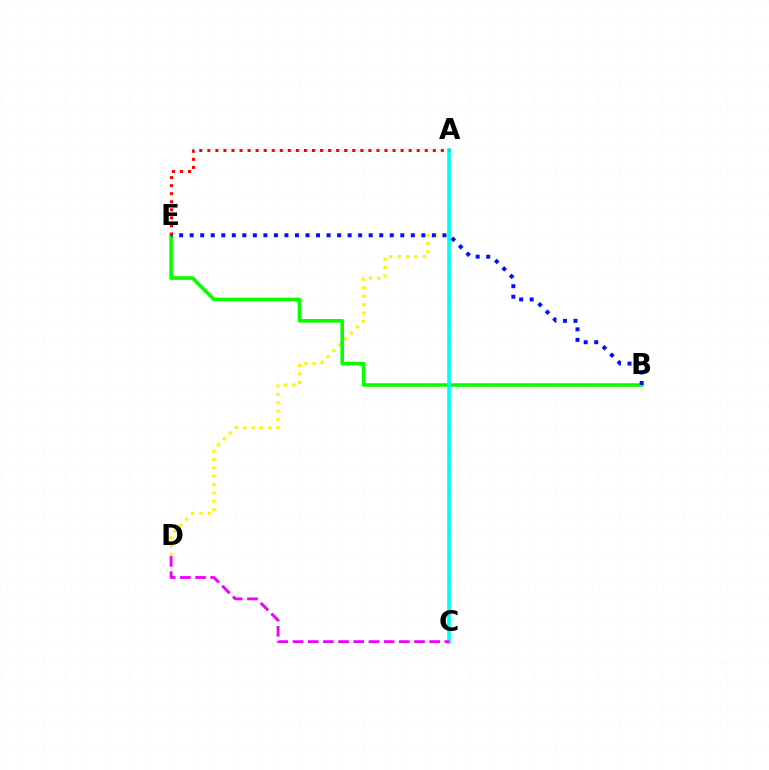{('A', 'D'): [{'color': '#fcf500', 'line_style': 'dotted', 'thickness': 2.27}], ('B', 'E'): [{'color': '#08ff00', 'line_style': 'solid', 'thickness': 2.6}, {'color': '#0010ff', 'line_style': 'dotted', 'thickness': 2.86}], ('A', 'C'): [{'color': '#00fff6', 'line_style': 'solid', 'thickness': 2.65}], ('C', 'D'): [{'color': '#ee00ff', 'line_style': 'dashed', 'thickness': 2.06}], ('A', 'E'): [{'color': '#ff0000', 'line_style': 'dotted', 'thickness': 2.19}]}